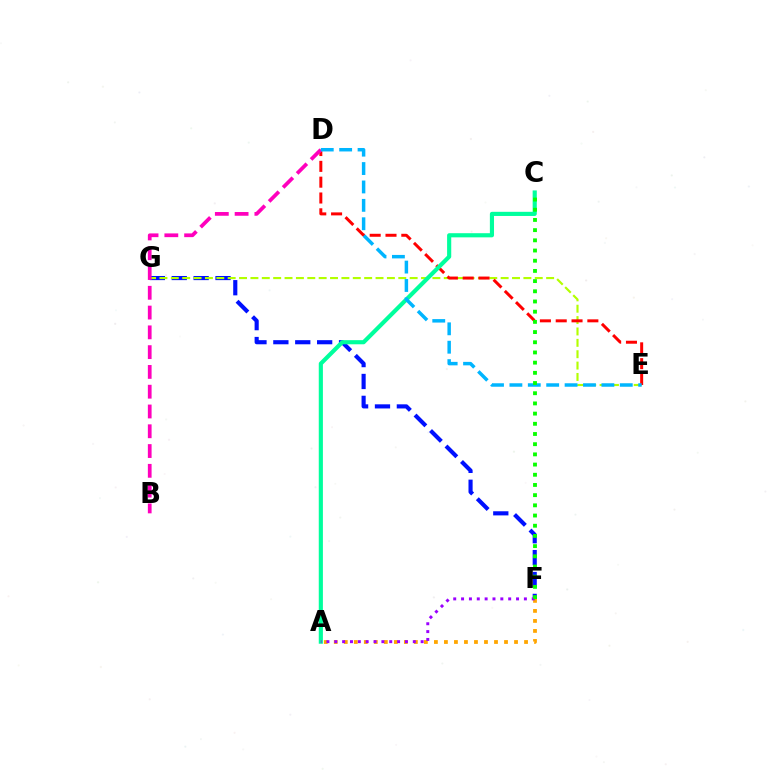{('F', 'G'): [{'color': '#0010ff', 'line_style': 'dashed', 'thickness': 2.97}], ('E', 'G'): [{'color': '#b3ff00', 'line_style': 'dashed', 'thickness': 1.55}], ('A', 'F'): [{'color': '#ffa500', 'line_style': 'dotted', 'thickness': 2.72}, {'color': '#9b00ff', 'line_style': 'dotted', 'thickness': 2.13}], ('D', 'E'): [{'color': '#ff0000', 'line_style': 'dashed', 'thickness': 2.15}, {'color': '#00b5ff', 'line_style': 'dashed', 'thickness': 2.5}], ('A', 'C'): [{'color': '#00ff9d', 'line_style': 'solid', 'thickness': 2.98}], ('B', 'D'): [{'color': '#ff00bd', 'line_style': 'dashed', 'thickness': 2.69}], ('C', 'F'): [{'color': '#08ff00', 'line_style': 'dotted', 'thickness': 2.77}]}